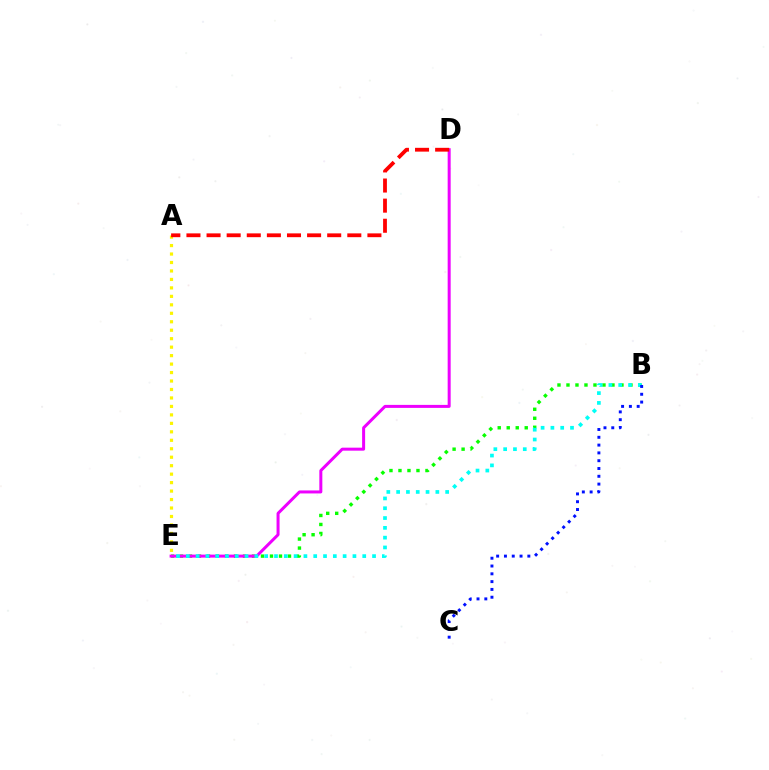{('B', 'E'): [{'color': '#08ff00', 'line_style': 'dotted', 'thickness': 2.44}, {'color': '#00fff6', 'line_style': 'dotted', 'thickness': 2.66}], ('D', 'E'): [{'color': '#ee00ff', 'line_style': 'solid', 'thickness': 2.16}], ('A', 'E'): [{'color': '#fcf500', 'line_style': 'dotted', 'thickness': 2.3}], ('A', 'D'): [{'color': '#ff0000', 'line_style': 'dashed', 'thickness': 2.73}], ('B', 'C'): [{'color': '#0010ff', 'line_style': 'dotted', 'thickness': 2.12}]}